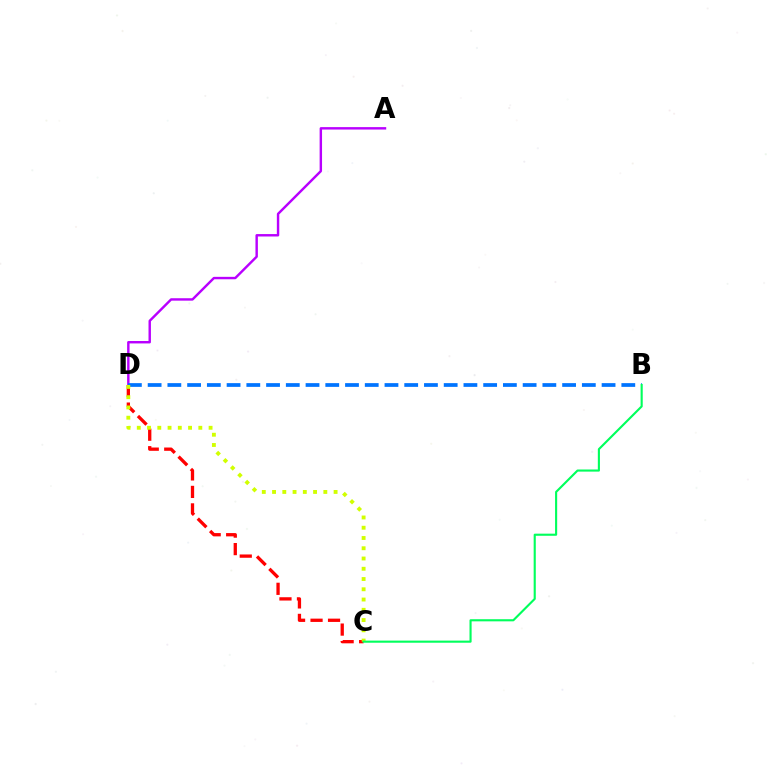{('A', 'D'): [{'color': '#b900ff', 'line_style': 'solid', 'thickness': 1.74}], ('B', 'D'): [{'color': '#0074ff', 'line_style': 'dashed', 'thickness': 2.68}], ('C', 'D'): [{'color': '#ff0000', 'line_style': 'dashed', 'thickness': 2.38}, {'color': '#d1ff00', 'line_style': 'dotted', 'thickness': 2.79}], ('B', 'C'): [{'color': '#00ff5c', 'line_style': 'solid', 'thickness': 1.53}]}